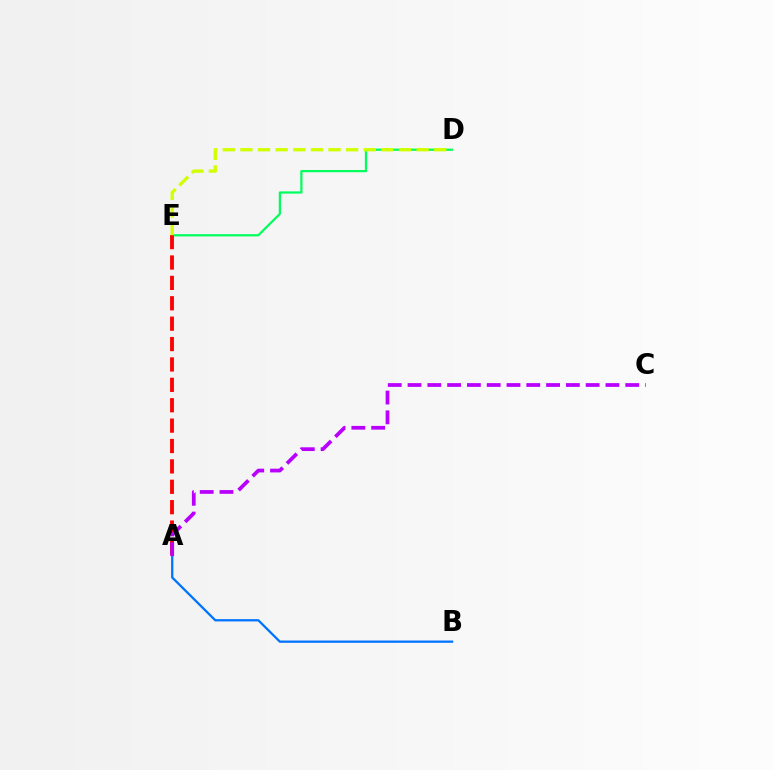{('D', 'E'): [{'color': '#00ff5c', 'line_style': 'solid', 'thickness': 1.6}, {'color': '#d1ff00', 'line_style': 'dashed', 'thickness': 2.39}], ('A', 'E'): [{'color': '#ff0000', 'line_style': 'dashed', 'thickness': 2.77}], ('A', 'B'): [{'color': '#0074ff', 'line_style': 'solid', 'thickness': 1.65}], ('A', 'C'): [{'color': '#b900ff', 'line_style': 'dashed', 'thickness': 2.69}]}